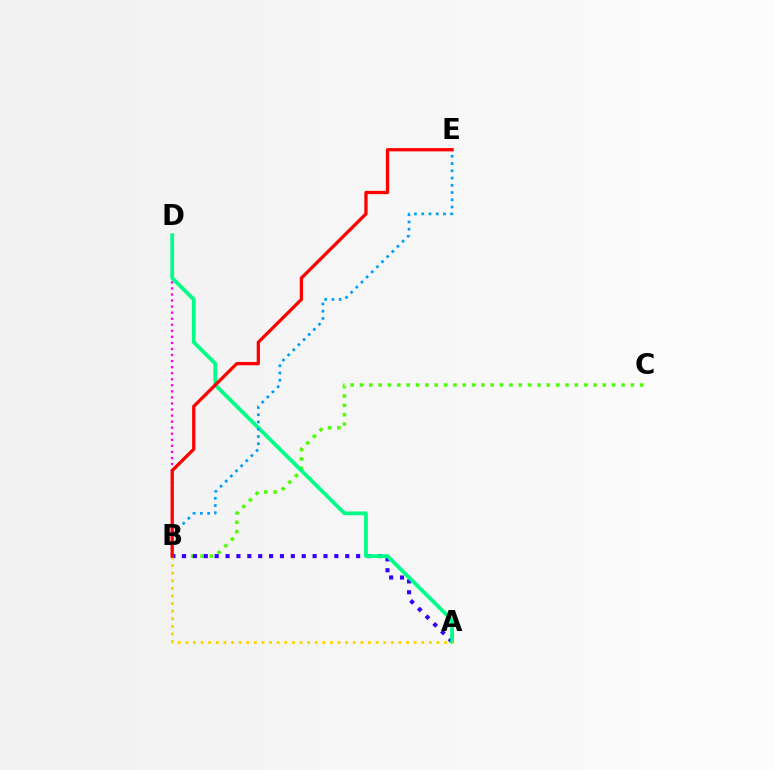{('B', 'C'): [{'color': '#4fff00', 'line_style': 'dotted', 'thickness': 2.54}], ('B', 'D'): [{'color': '#ff00ed', 'line_style': 'dotted', 'thickness': 1.65}], ('A', 'B'): [{'color': '#3700ff', 'line_style': 'dotted', 'thickness': 2.96}, {'color': '#ffd500', 'line_style': 'dotted', 'thickness': 2.07}], ('A', 'D'): [{'color': '#00ff86', 'line_style': 'solid', 'thickness': 2.72}], ('B', 'E'): [{'color': '#009eff', 'line_style': 'dotted', 'thickness': 1.97}, {'color': '#ff0000', 'line_style': 'solid', 'thickness': 2.36}]}